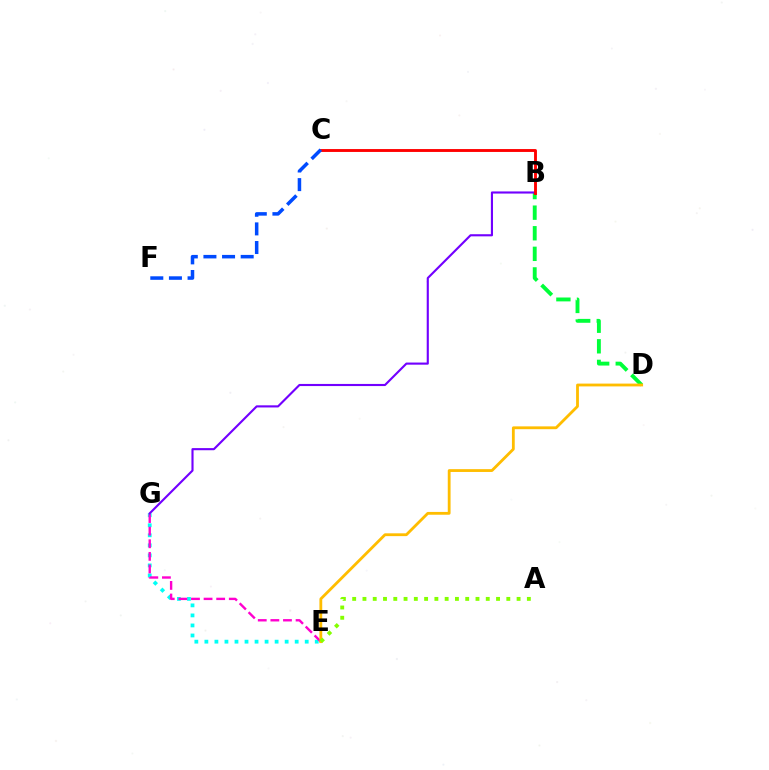{('E', 'G'): [{'color': '#00fff6', 'line_style': 'dotted', 'thickness': 2.73}, {'color': '#ff00cf', 'line_style': 'dashed', 'thickness': 1.71}], ('B', 'D'): [{'color': '#00ff39', 'line_style': 'dashed', 'thickness': 2.8}], ('D', 'E'): [{'color': '#ffbd00', 'line_style': 'solid', 'thickness': 2.02}], ('B', 'G'): [{'color': '#7200ff', 'line_style': 'solid', 'thickness': 1.53}], ('A', 'E'): [{'color': '#84ff00', 'line_style': 'dotted', 'thickness': 2.79}], ('B', 'C'): [{'color': '#ff0000', 'line_style': 'solid', 'thickness': 2.07}], ('C', 'F'): [{'color': '#004bff', 'line_style': 'dashed', 'thickness': 2.53}]}